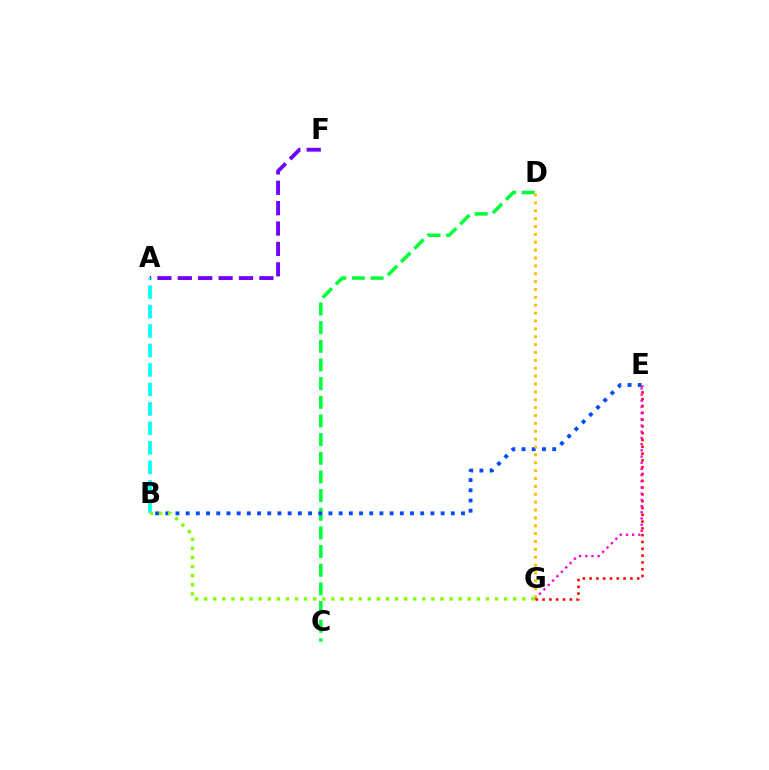{('E', 'G'): [{'color': '#ff0000', 'line_style': 'dotted', 'thickness': 1.85}, {'color': '#ff00cf', 'line_style': 'dotted', 'thickness': 1.68}], ('A', 'F'): [{'color': '#7200ff', 'line_style': 'dashed', 'thickness': 2.77}], ('A', 'B'): [{'color': '#00fff6', 'line_style': 'dashed', 'thickness': 2.64}], ('C', 'D'): [{'color': '#00ff39', 'line_style': 'dashed', 'thickness': 2.53}], ('B', 'E'): [{'color': '#004bff', 'line_style': 'dotted', 'thickness': 2.77}], ('D', 'G'): [{'color': '#ffbd00', 'line_style': 'dotted', 'thickness': 2.14}], ('B', 'G'): [{'color': '#84ff00', 'line_style': 'dotted', 'thickness': 2.47}]}